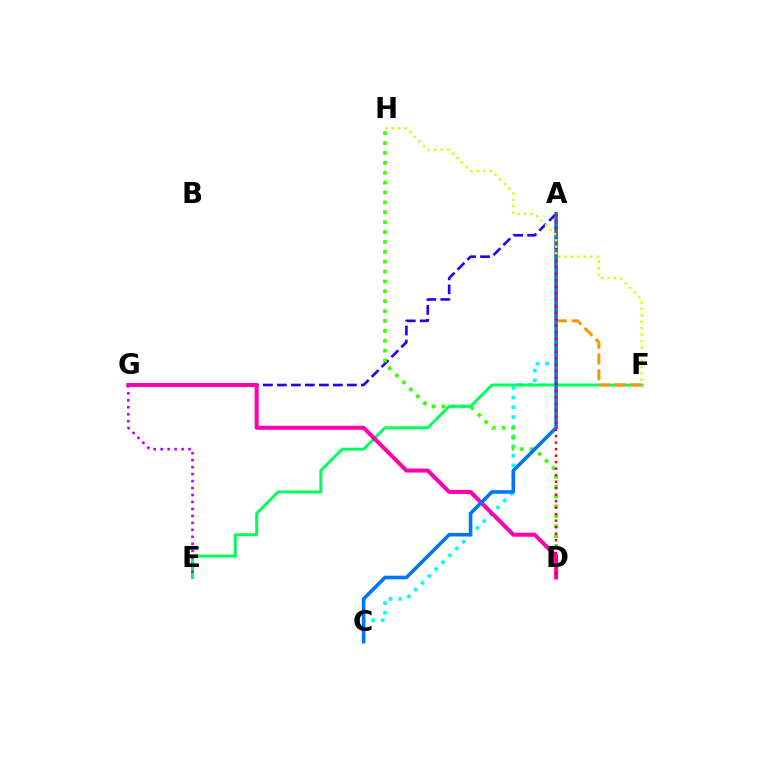{('A', 'C'): [{'color': '#00fff6', 'line_style': 'dotted', 'thickness': 2.63}, {'color': '#0074ff', 'line_style': 'solid', 'thickness': 2.58}], ('A', 'G'): [{'color': '#2500ff', 'line_style': 'dashed', 'thickness': 1.9}], ('D', 'H'): [{'color': '#3dff00', 'line_style': 'dotted', 'thickness': 2.69}], ('E', 'F'): [{'color': '#00ff5c', 'line_style': 'solid', 'thickness': 2.14}], ('A', 'F'): [{'color': '#ff9400', 'line_style': 'dashed', 'thickness': 2.15}], ('D', 'G'): [{'color': '#ff00ac', 'line_style': 'solid', 'thickness': 2.91}], ('E', 'G'): [{'color': '#b900ff', 'line_style': 'dotted', 'thickness': 1.89}], ('A', 'D'): [{'color': '#ff0000', 'line_style': 'dotted', 'thickness': 1.77}], ('F', 'H'): [{'color': '#d1ff00', 'line_style': 'dotted', 'thickness': 1.75}]}